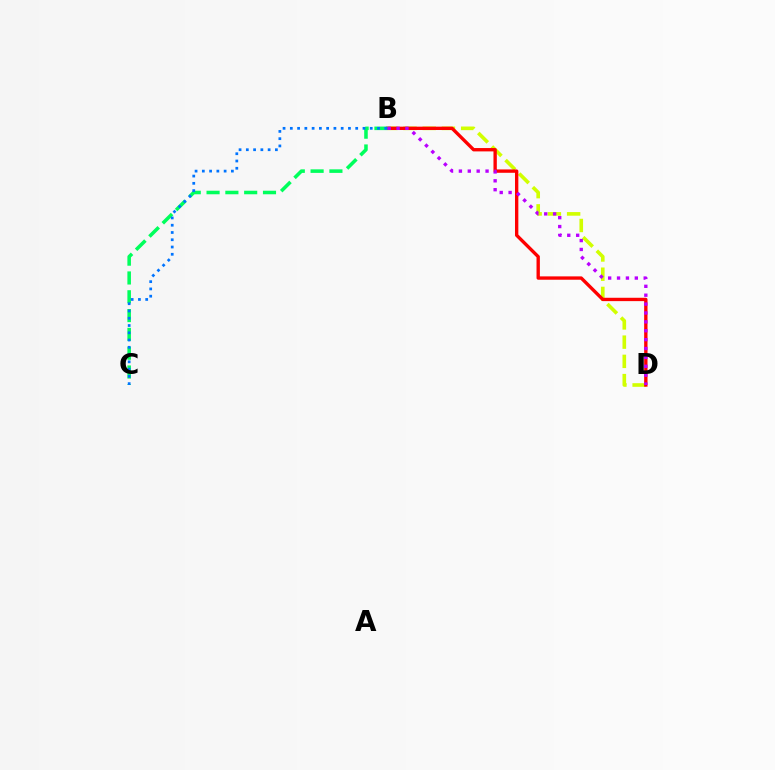{('B', 'D'): [{'color': '#d1ff00', 'line_style': 'dashed', 'thickness': 2.61}, {'color': '#ff0000', 'line_style': 'solid', 'thickness': 2.41}, {'color': '#b900ff', 'line_style': 'dotted', 'thickness': 2.41}], ('B', 'C'): [{'color': '#00ff5c', 'line_style': 'dashed', 'thickness': 2.56}, {'color': '#0074ff', 'line_style': 'dotted', 'thickness': 1.97}]}